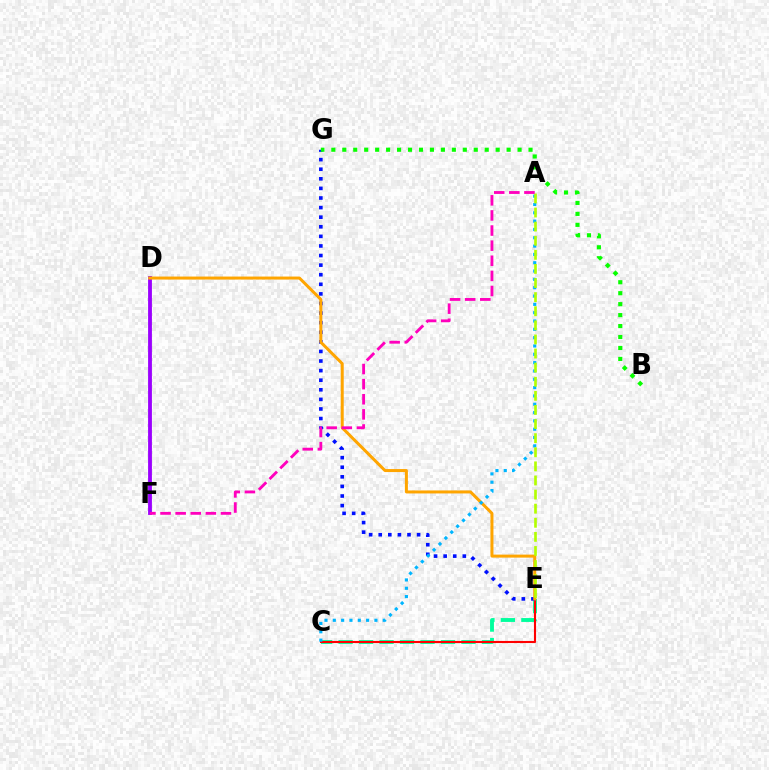{('C', 'E'): [{'color': '#00ff9d', 'line_style': 'dashed', 'thickness': 2.78}, {'color': '#ff0000', 'line_style': 'solid', 'thickness': 1.52}], ('D', 'F'): [{'color': '#9b00ff', 'line_style': 'solid', 'thickness': 2.75}], ('E', 'G'): [{'color': '#0010ff', 'line_style': 'dotted', 'thickness': 2.61}], ('D', 'E'): [{'color': '#ffa500', 'line_style': 'solid', 'thickness': 2.16}], ('A', 'C'): [{'color': '#00b5ff', 'line_style': 'dotted', 'thickness': 2.26}], ('B', 'G'): [{'color': '#08ff00', 'line_style': 'dotted', 'thickness': 2.98}], ('A', 'E'): [{'color': '#b3ff00', 'line_style': 'dashed', 'thickness': 1.92}], ('A', 'F'): [{'color': '#ff00bd', 'line_style': 'dashed', 'thickness': 2.05}]}